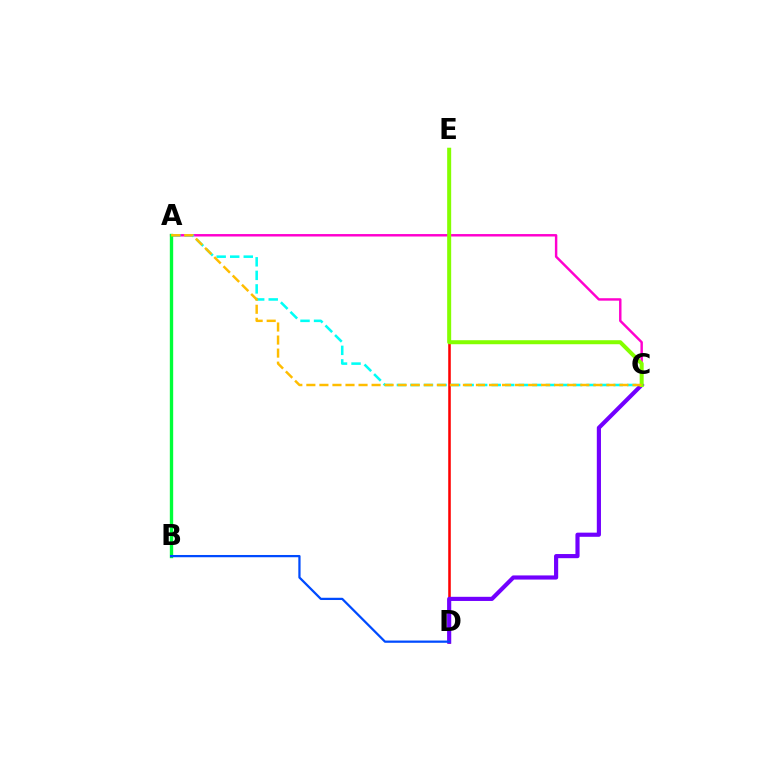{('A', 'C'): [{'color': '#ff00cf', 'line_style': 'solid', 'thickness': 1.76}, {'color': '#00fff6', 'line_style': 'dashed', 'thickness': 1.84}, {'color': '#ffbd00', 'line_style': 'dashed', 'thickness': 1.77}], ('D', 'E'): [{'color': '#ff0000', 'line_style': 'solid', 'thickness': 1.84}], ('C', 'D'): [{'color': '#7200ff', 'line_style': 'solid', 'thickness': 2.99}], ('C', 'E'): [{'color': '#84ff00', 'line_style': 'solid', 'thickness': 2.89}], ('A', 'B'): [{'color': '#00ff39', 'line_style': 'solid', 'thickness': 2.42}], ('B', 'D'): [{'color': '#004bff', 'line_style': 'solid', 'thickness': 1.62}]}